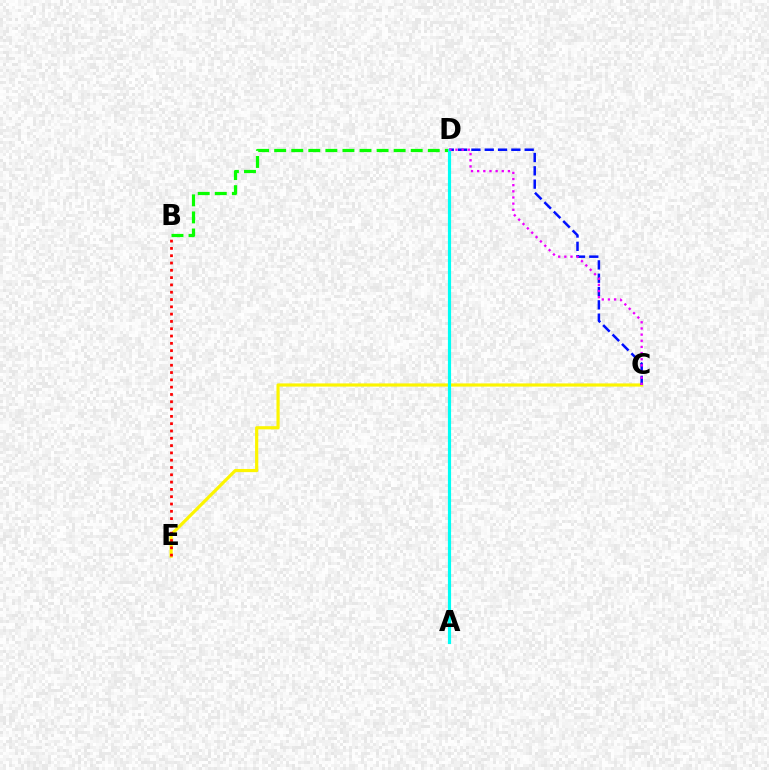{('B', 'D'): [{'color': '#08ff00', 'line_style': 'dashed', 'thickness': 2.32}], ('C', 'E'): [{'color': '#fcf500', 'line_style': 'solid', 'thickness': 2.29}], ('B', 'E'): [{'color': '#ff0000', 'line_style': 'dotted', 'thickness': 1.98}], ('C', 'D'): [{'color': '#0010ff', 'line_style': 'dashed', 'thickness': 1.81}, {'color': '#ee00ff', 'line_style': 'dotted', 'thickness': 1.67}], ('A', 'D'): [{'color': '#00fff6', 'line_style': 'solid', 'thickness': 2.28}]}